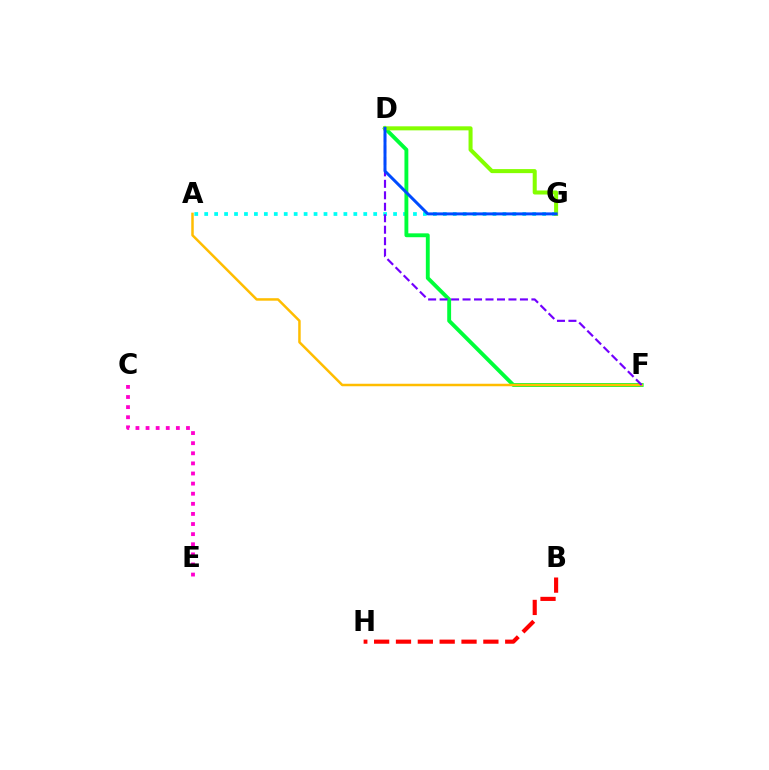{('A', 'G'): [{'color': '#00fff6', 'line_style': 'dotted', 'thickness': 2.7}], ('D', 'F'): [{'color': '#00ff39', 'line_style': 'solid', 'thickness': 2.79}, {'color': '#7200ff', 'line_style': 'dashed', 'thickness': 1.56}], ('A', 'F'): [{'color': '#ffbd00', 'line_style': 'solid', 'thickness': 1.79}], ('C', 'E'): [{'color': '#ff00cf', 'line_style': 'dotted', 'thickness': 2.75}], ('D', 'G'): [{'color': '#84ff00', 'line_style': 'solid', 'thickness': 2.9}, {'color': '#004bff', 'line_style': 'solid', 'thickness': 2.14}], ('B', 'H'): [{'color': '#ff0000', 'line_style': 'dashed', 'thickness': 2.97}]}